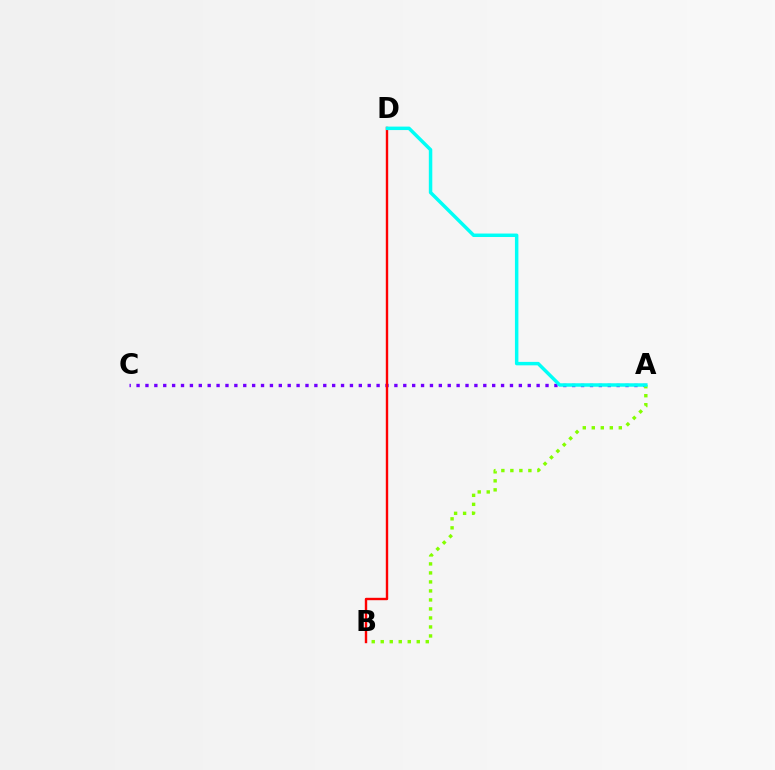{('A', 'C'): [{'color': '#7200ff', 'line_style': 'dotted', 'thickness': 2.42}], ('B', 'D'): [{'color': '#ff0000', 'line_style': 'solid', 'thickness': 1.73}], ('A', 'B'): [{'color': '#84ff00', 'line_style': 'dotted', 'thickness': 2.45}], ('A', 'D'): [{'color': '#00fff6', 'line_style': 'solid', 'thickness': 2.5}]}